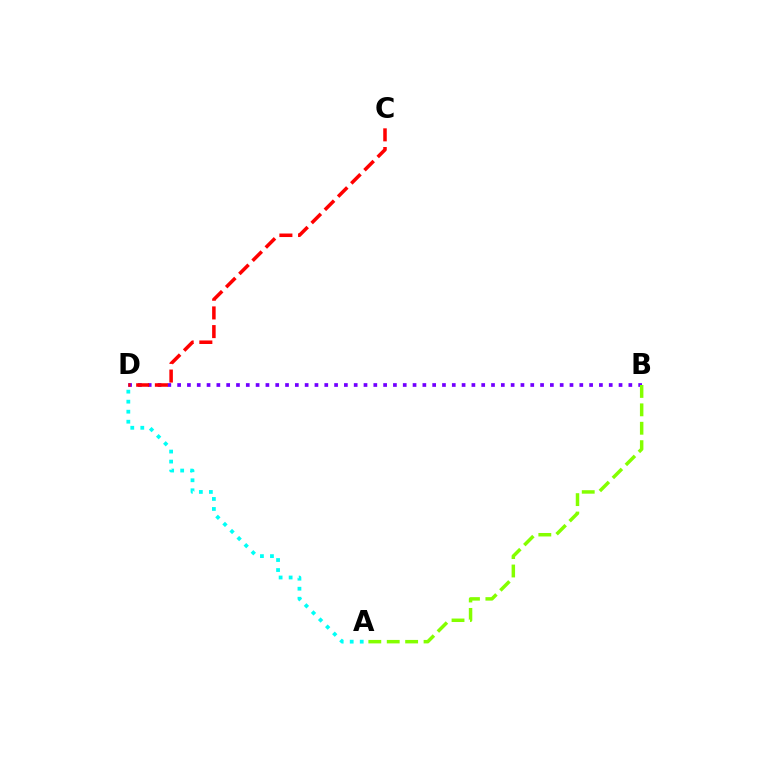{('B', 'D'): [{'color': '#7200ff', 'line_style': 'dotted', 'thickness': 2.67}], ('A', 'B'): [{'color': '#84ff00', 'line_style': 'dashed', 'thickness': 2.5}], ('C', 'D'): [{'color': '#ff0000', 'line_style': 'dashed', 'thickness': 2.54}], ('A', 'D'): [{'color': '#00fff6', 'line_style': 'dotted', 'thickness': 2.72}]}